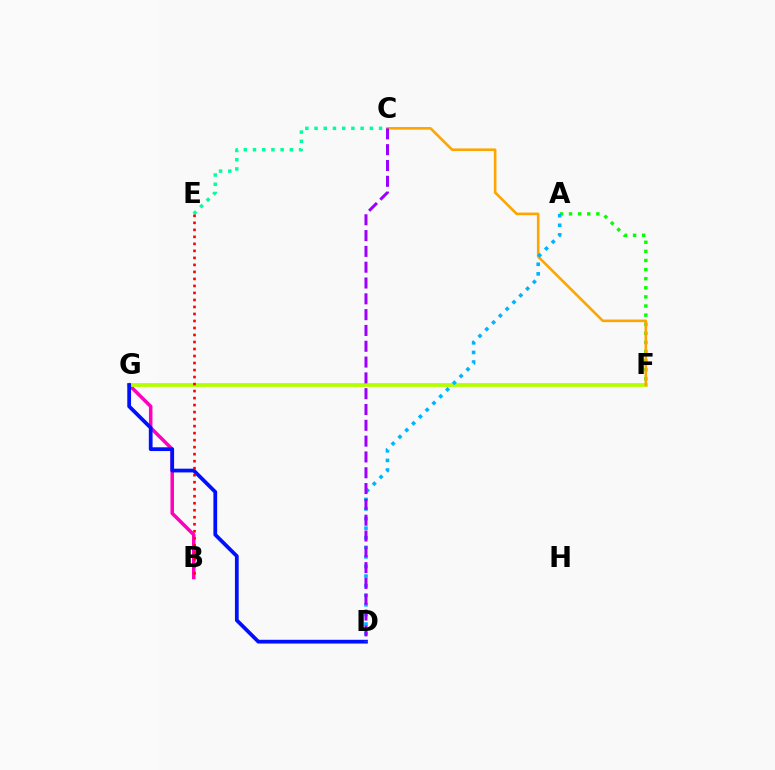{('C', 'E'): [{'color': '#00ff9d', 'line_style': 'dotted', 'thickness': 2.5}], ('B', 'G'): [{'color': '#ff00bd', 'line_style': 'solid', 'thickness': 2.53}], ('A', 'F'): [{'color': '#08ff00', 'line_style': 'dotted', 'thickness': 2.47}], ('F', 'G'): [{'color': '#b3ff00', 'line_style': 'solid', 'thickness': 2.72}], ('C', 'F'): [{'color': '#ffa500', 'line_style': 'solid', 'thickness': 1.89}], ('D', 'G'): [{'color': '#0010ff', 'line_style': 'solid', 'thickness': 2.7}], ('A', 'D'): [{'color': '#00b5ff', 'line_style': 'dotted', 'thickness': 2.6}], ('B', 'E'): [{'color': '#ff0000', 'line_style': 'dotted', 'thickness': 1.9}], ('C', 'D'): [{'color': '#9b00ff', 'line_style': 'dashed', 'thickness': 2.15}]}